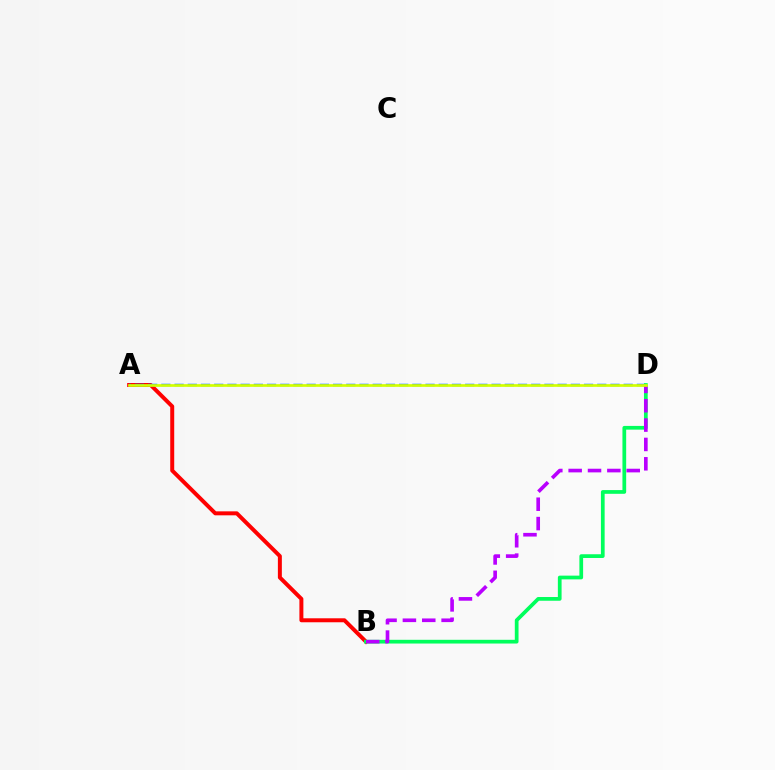{('A', 'B'): [{'color': '#ff0000', 'line_style': 'solid', 'thickness': 2.86}], ('A', 'D'): [{'color': '#0074ff', 'line_style': 'dashed', 'thickness': 1.79}, {'color': '#d1ff00', 'line_style': 'solid', 'thickness': 1.93}], ('B', 'D'): [{'color': '#00ff5c', 'line_style': 'solid', 'thickness': 2.68}, {'color': '#b900ff', 'line_style': 'dashed', 'thickness': 2.63}]}